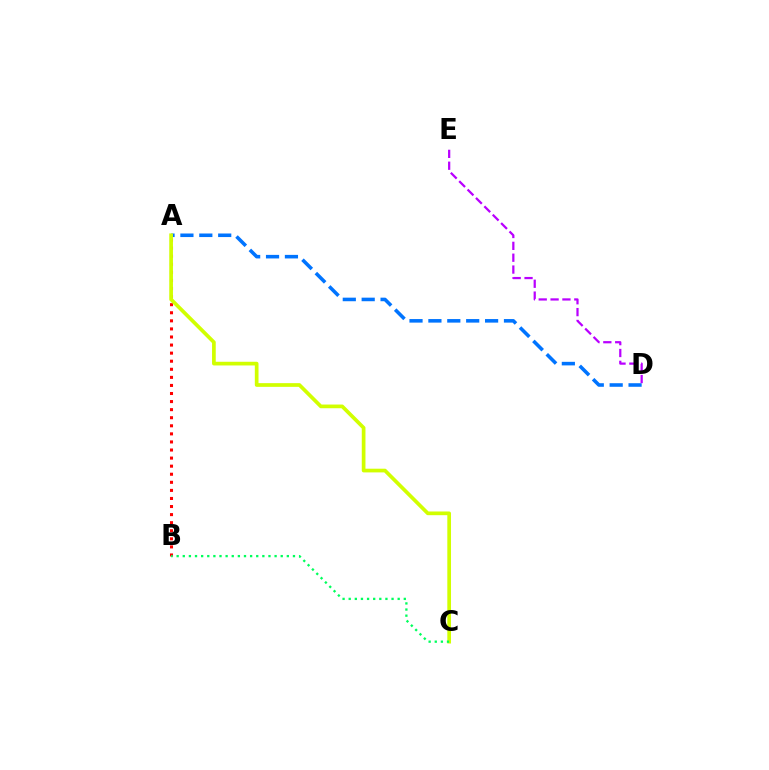{('A', 'B'): [{'color': '#ff0000', 'line_style': 'dotted', 'thickness': 2.19}], ('A', 'D'): [{'color': '#0074ff', 'line_style': 'dashed', 'thickness': 2.57}], ('A', 'C'): [{'color': '#d1ff00', 'line_style': 'solid', 'thickness': 2.66}], ('B', 'C'): [{'color': '#00ff5c', 'line_style': 'dotted', 'thickness': 1.66}], ('D', 'E'): [{'color': '#b900ff', 'line_style': 'dashed', 'thickness': 1.61}]}